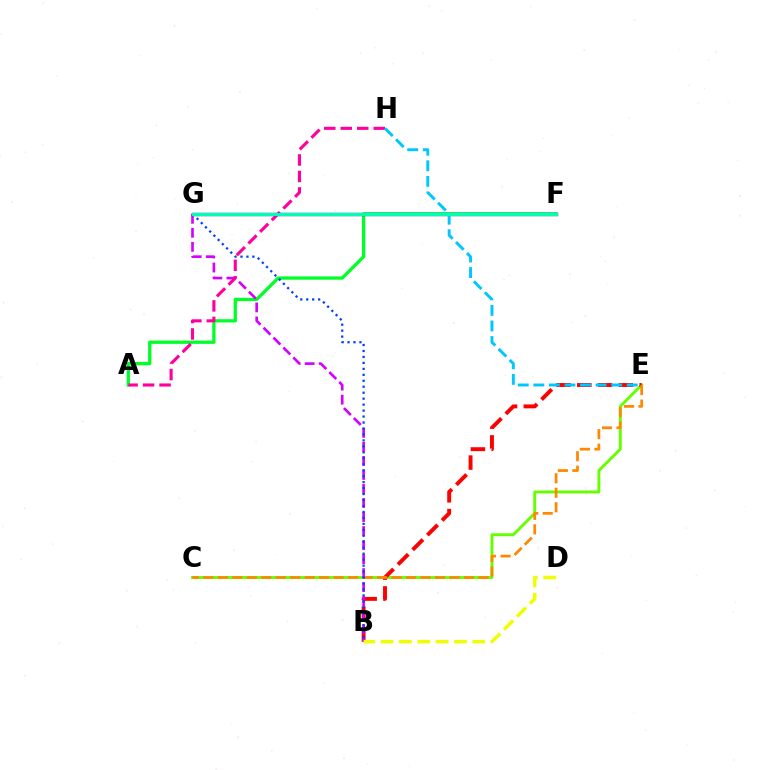{('C', 'E'): [{'color': '#66ff00', 'line_style': 'solid', 'thickness': 2.09}, {'color': '#ff8800', 'line_style': 'dashed', 'thickness': 1.97}], ('B', 'E'): [{'color': '#ff0000', 'line_style': 'dashed', 'thickness': 2.82}], ('A', 'F'): [{'color': '#00ff27', 'line_style': 'solid', 'thickness': 2.36}], ('B', 'G'): [{'color': '#d600ff', 'line_style': 'dashed', 'thickness': 1.91}, {'color': '#003fff', 'line_style': 'dotted', 'thickness': 1.62}], ('A', 'H'): [{'color': '#ff00a0', 'line_style': 'dashed', 'thickness': 2.24}], ('F', 'G'): [{'color': '#4f00ff', 'line_style': 'solid', 'thickness': 2.41}, {'color': '#00ffaf', 'line_style': 'solid', 'thickness': 2.3}], ('B', 'D'): [{'color': '#eeff00', 'line_style': 'dashed', 'thickness': 2.49}], ('E', 'H'): [{'color': '#00c7ff', 'line_style': 'dashed', 'thickness': 2.11}]}